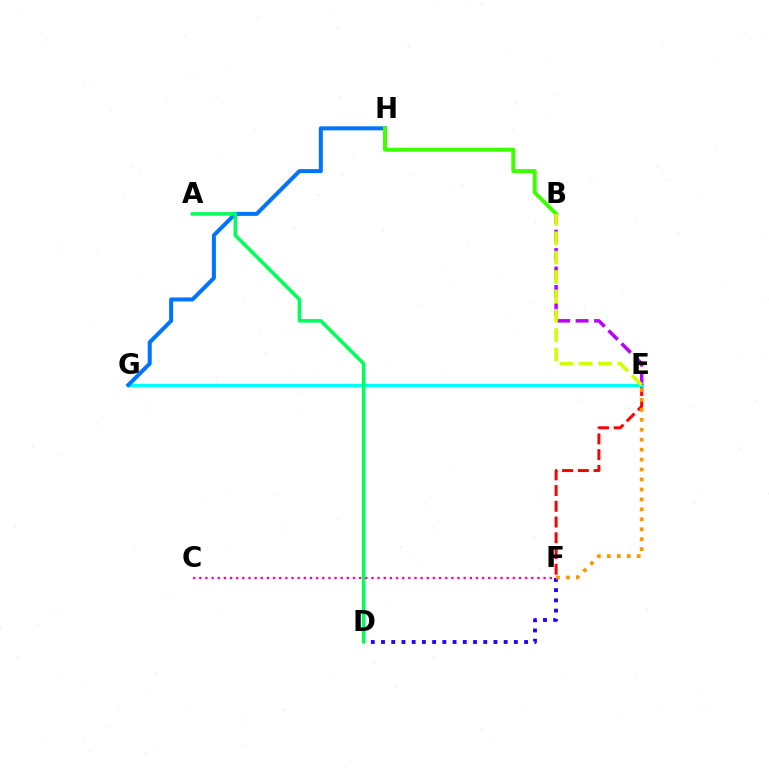{('E', 'F'): [{'color': '#ff0000', 'line_style': 'dashed', 'thickness': 2.14}, {'color': '#ff9400', 'line_style': 'dotted', 'thickness': 2.7}], ('D', 'F'): [{'color': '#2500ff', 'line_style': 'dotted', 'thickness': 2.78}], ('E', 'G'): [{'color': '#00fff6', 'line_style': 'solid', 'thickness': 2.38}], ('G', 'H'): [{'color': '#0074ff', 'line_style': 'solid', 'thickness': 2.89}], ('B', 'E'): [{'color': '#b900ff', 'line_style': 'dashed', 'thickness': 2.51}, {'color': '#d1ff00', 'line_style': 'dashed', 'thickness': 2.63}], ('A', 'D'): [{'color': '#00ff5c', 'line_style': 'solid', 'thickness': 2.54}], ('B', 'H'): [{'color': '#3dff00', 'line_style': 'solid', 'thickness': 2.86}], ('C', 'F'): [{'color': '#ff00ac', 'line_style': 'dotted', 'thickness': 1.67}]}